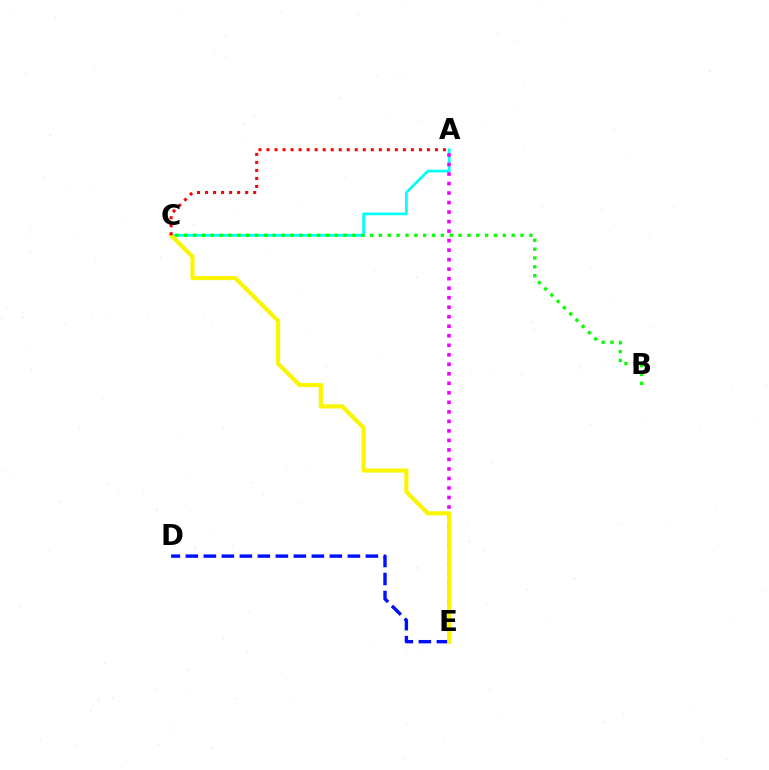{('A', 'C'): [{'color': '#00fff6', 'line_style': 'solid', 'thickness': 1.95}, {'color': '#ff0000', 'line_style': 'dotted', 'thickness': 2.18}], ('D', 'E'): [{'color': '#0010ff', 'line_style': 'dashed', 'thickness': 2.45}], ('B', 'C'): [{'color': '#08ff00', 'line_style': 'dotted', 'thickness': 2.4}], ('A', 'E'): [{'color': '#ee00ff', 'line_style': 'dotted', 'thickness': 2.58}], ('C', 'E'): [{'color': '#fcf500', 'line_style': 'solid', 'thickness': 2.98}]}